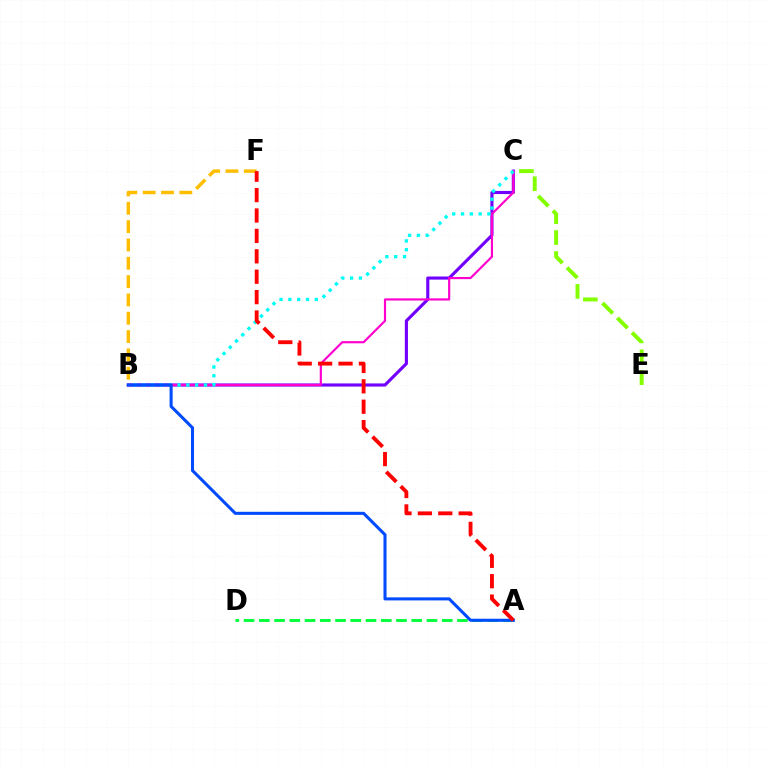{('B', 'C'): [{'color': '#7200ff', 'line_style': 'solid', 'thickness': 2.25}, {'color': '#ff00cf', 'line_style': 'solid', 'thickness': 1.56}, {'color': '#00fff6', 'line_style': 'dotted', 'thickness': 2.4}], ('B', 'F'): [{'color': '#ffbd00', 'line_style': 'dashed', 'thickness': 2.49}], ('A', 'D'): [{'color': '#00ff39', 'line_style': 'dashed', 'thickness': 2.07}], ('C', 'E'): [{'color': '#84ff00', 'line_style': 'dashed', 'thickness': 2.84}], ('A', 'B'): [{'color': '#004bff', 'line_style': 'solid', 'thickness': 2.2}], ('A', 'F'): [{'color': '#ff0000', 'line_style': 'dashed', 'thickness': 2.77}]}